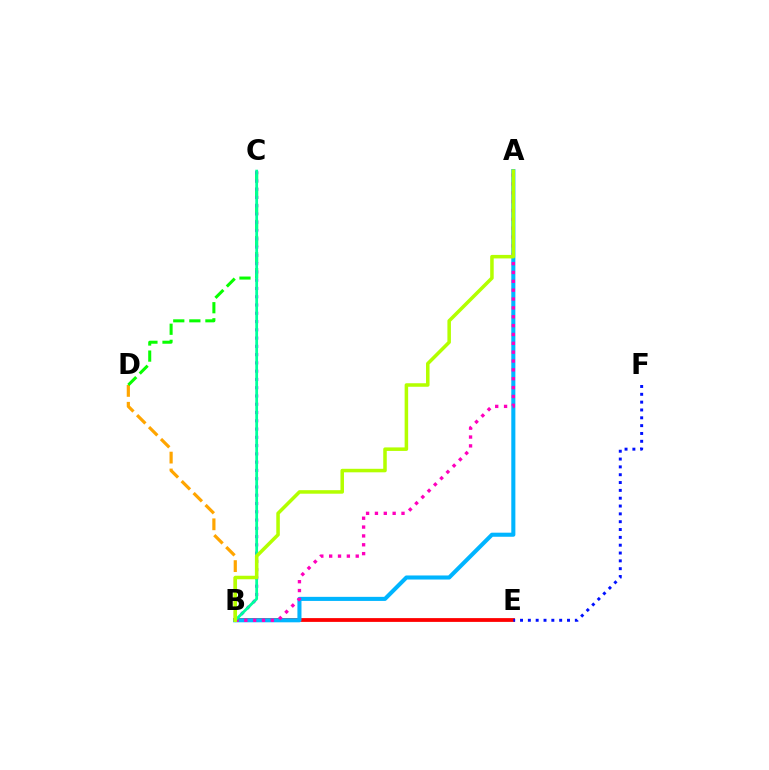{('B', 'E'): [{'color': '#ff0000', 'line_style': 'solid', 'thickness': 2.72}], ('A', 'B'): [{'color': '#00b5ff', 'line_style': 'solid', 'thickness': 2.93}, {'color': '#ff00bd', 'line_style': 'dotted', 'thickness': 2.41}, {'color': '#b3ff00', 'line_style': 'solid', 'thickness': 2.54}], ('E', 'F'): [{'color': '#0010ff', 'line_style': 'dotted', 'thickness': 2.13}], ('B', 'D'): [{'color': '#ffa500', 'line_style': 'dashed', 'thickness': 2.29}], ('C', 'D'): [{'color': '#08ff00', 'line_style': 'dashed', 'thickness': 2.18}], ('B', 'C'): [{'color': '#9b00ff', 'line_style': 'dotted', 'thickness': 2.25}, {'color': '#00ff9d', 'line_style': 'solid', 'thickness': 2.0}]}